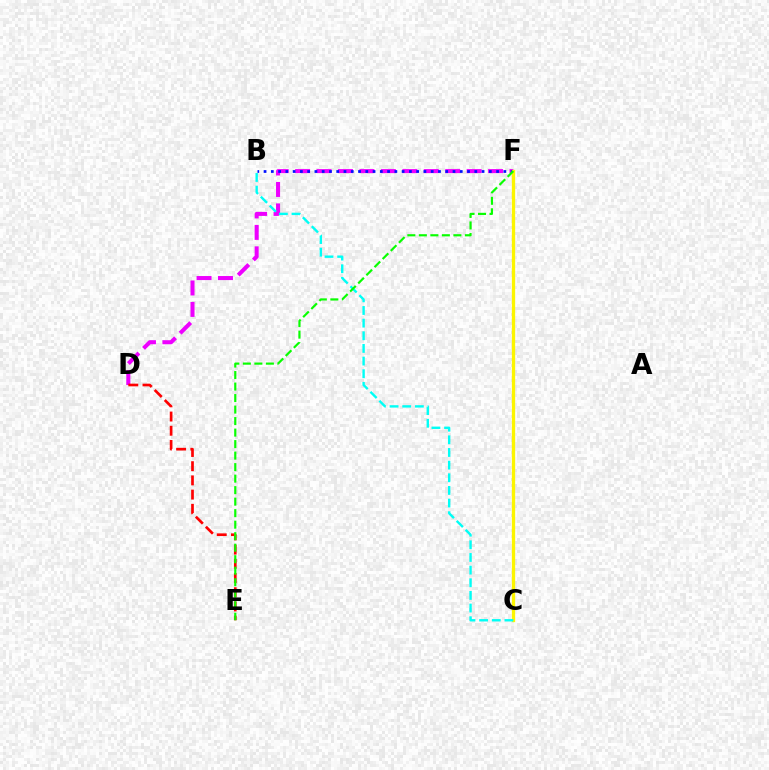{('D', 'F'): [{'color': '#ee00ff', 'line_style': 'dashed', 'thickness': 2.91}], ('B', 'F'): [{'color': '#0010ff', 'line_style': 'dotted', 'thickness': 1.97}], ('C', 'F'): [{'color': '#fcf500', 'line_style': 'solid', 'thickness': 2.38}], ('B', 'C'): [{'color': '#00fff6', 'line_style': 'dashed', 'thickness': 1.72}], ('D', 'E'): [{'color': '#ff0000', 'line_style': 'dashed', 'thickness': 1.93}], ('E', 'F'): [{'color': '#08ff00', 'line_style': 'dashed', 'thickness': 1.56}]}